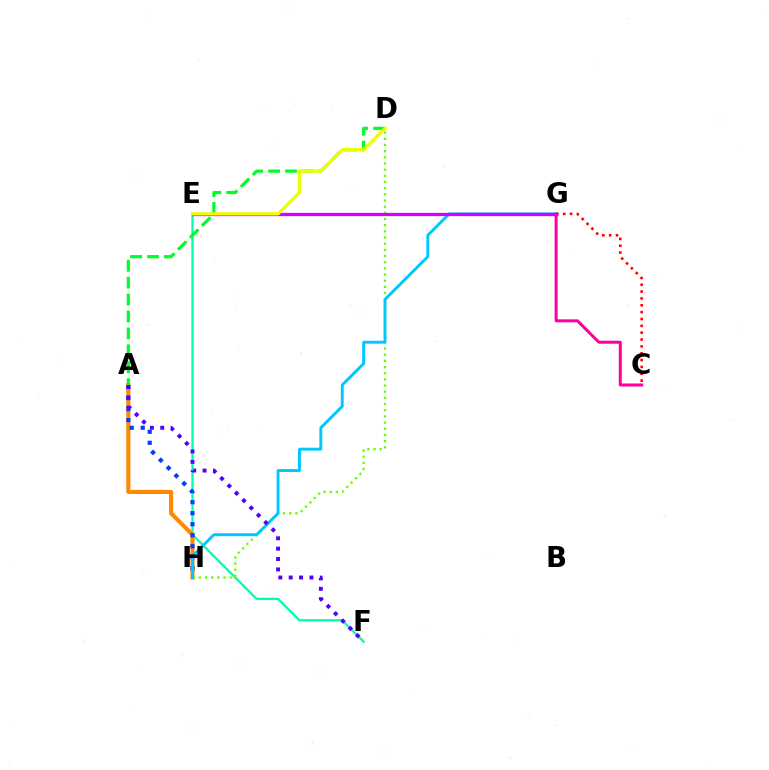{('E', 'F'): [{'color': '#00ffaf', 'line_style': 'solid', 'thickness': 1.67}], ('C', 'G'): [{'color': '#ff00a0', 'line_style': 'solid', 'thickness': 2.16}, {'color': '#ff0000', 'line_style': 'dotted', 'thickness': 1.86}], ('A', 'H'): [{'color': '#ff8800', 'line_style': 'solid', 'thickness': 2.94}, {'color': '#003fff', 'line_style': 'dotted', 'thickness': 2.99}], ('A', 'D'): [{'color': '#00ff27', 'line_style': 'dashed', 'thickness': 2.3}], ('D', 'H'): [{'color': '#66ff00', 'line_style': 'dotted', 'thickness': 1.68}], ('G', 'H'): [{'color': '#00c7ff', 'line_style': 'solid', 'thickness': 2.1}], ('E', 'G'): [{'color': '#d600ff', 'line_style': 'solid', 'thickness': 2.37}], ('D', 'E'): [{'color': '#eeff00', 'line_style': 'solid', 'thickness': 2.33}], ('A', 'F'): [{'color': '#4f00ff', 'line_style': 'dotted', 'thickness': 2.82}]}